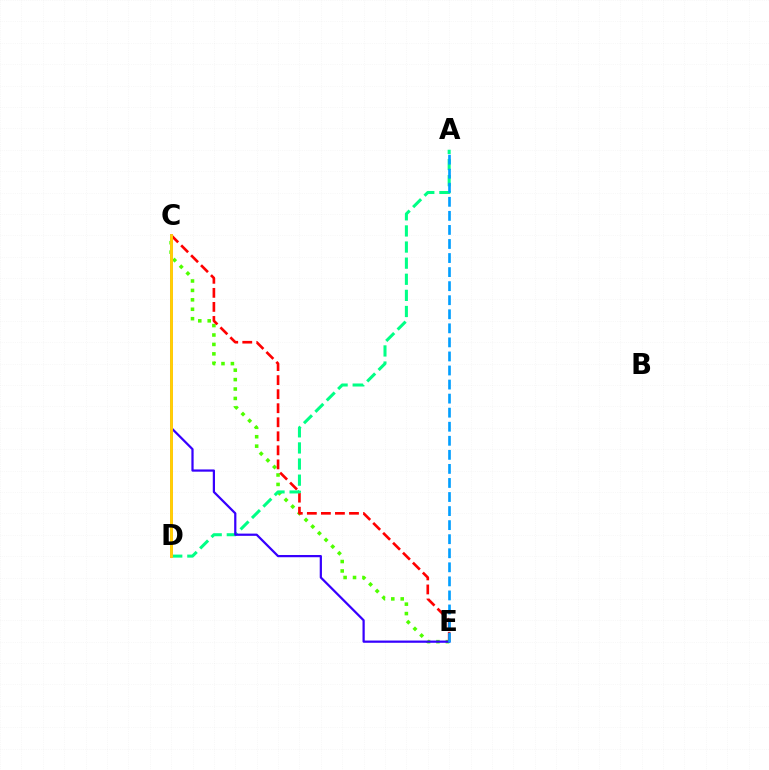{('C', 'E'): [{'color': '#4fff00', 'line_style': 'dotted', 'thickness': 2.56}, {'color': '#ff0000', 'line_style': 'dashed', 'thickness': 1.91}, {'color': '#3700ff', 'line_style': 'solid', 'thickness': 1.61}], ('A', 'D'): [{'color': '#00ff86', 'line_style': 'dashed', 'thickness': 2.19}], ('C', 'D'): [{'color': '#ff00ed', 'line_style': 'solid', 'thickness': 2.06}, {'color': '#ffd500', 'line_style': 'solid', 'thickness': 2.05}], ('A', 'E'): [{'color': '#009eff', 'line_style': 'dashed', 'thickness': 1.91}]}